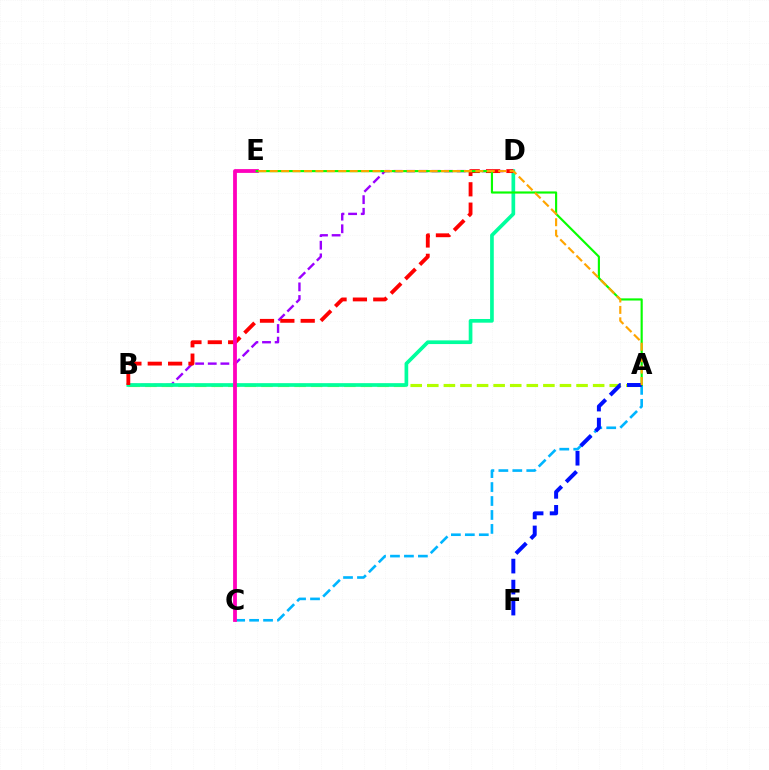{('A', 'B'): [{'color': '#b3ff00', 'line_style': 'dashed', 'thickness': 2.25}], ('B', 'D'): [{'color': '#9b00ff', 'line_style': 'dashed', 'thickness': 1.71}, {'color': '#00ff9d', 'line_style': 'solid', 'thickness': 2.65}, {'color': '#ff0000', 'line_style': 'dashed', 'thickness': 2.77}], ('A', 'C'): [{'color': '#00b5ff', 'line_style': 'dashed', 'thickness': 1.9}], ('C', 'E'): [{'color': '#ff00bd', 'line_style': 'solid', 'thickness': 2.73}], ('A', 'E'): [{'color': '#08ff00', 'line_style': 'solid', 'thickness': 1.55}, {'color': '#ffa500', 'line_style': 'dashed', 'thickness': 1.55}], ('A', 'F'): [{'color': '#0010ff', 'line_style': 'dashed', 'thickness': 2.85}]}